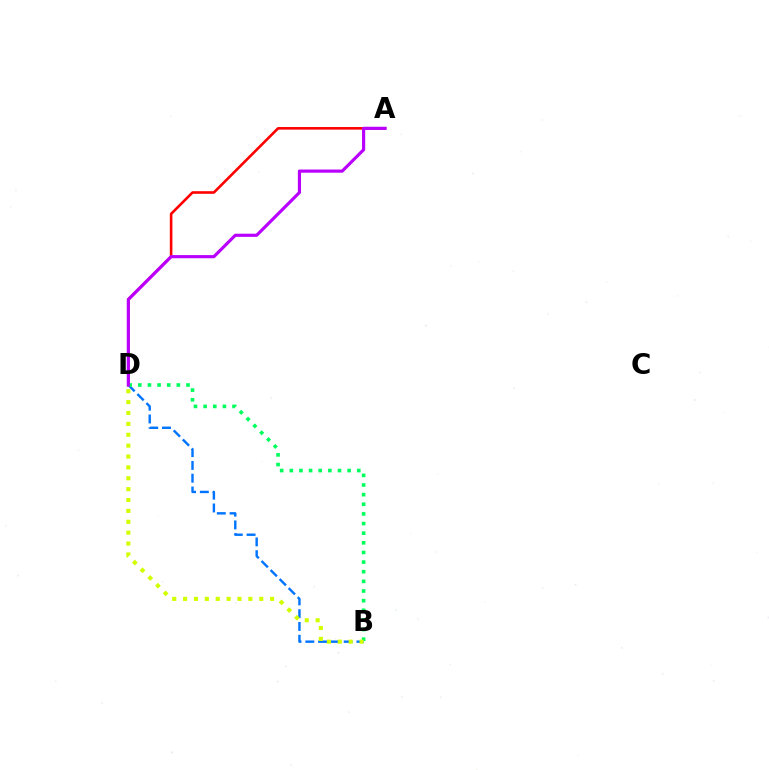{('B', 'D'): [{'color': '#0074ff', 'line_style': 'dashed', 'thickness': 1.74}, {'color': '#00ff5c', 'line_style': 'dotted', 'thickness': 2.62}, {'color': '#d1ff00', 'line_style': 'dotted', 'thickness': 2.96}], ('A', 'D'): [{'color': '#ff0000', 'line_style': 'solid', 'thickness': 1.88}, {'color': '#b900ff', 'line_style': 'solid', 'thickness': 2.28}]}